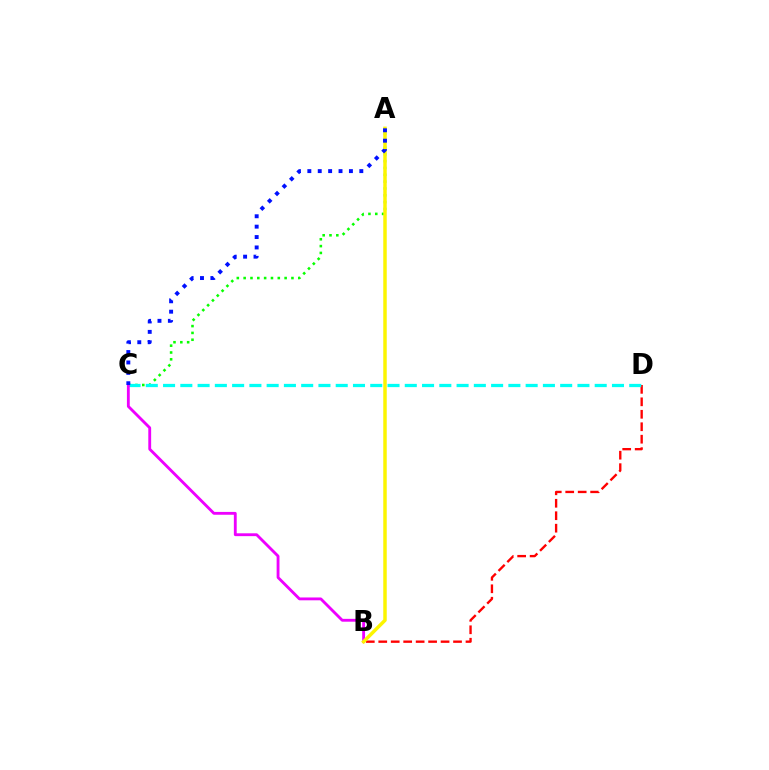{('A', 'C'): [{'color': '#08ff00', 'line_style': 'dotted', 'thickness': 1.86}, {'color': '#0010ff', 'line_style': 'dotted', 'thickness': 2.82}], ('B', 'D'): [{'color': '#ff0000', 'line_style': 'dashed', 'thickness': 1.69}], ('C', 'D'): [{'color': '#00fff6', 'line_style': 'dashed', 'thickness': 2.35}], ('B', 'C'): [{'color': '#ee00ff', 'line_style': 'solid', 'thickness': 2.05}], ('A', 'B'): [{'color': '#fcf500', 'line_style': 'solid', 'thickness': 2.5}]}